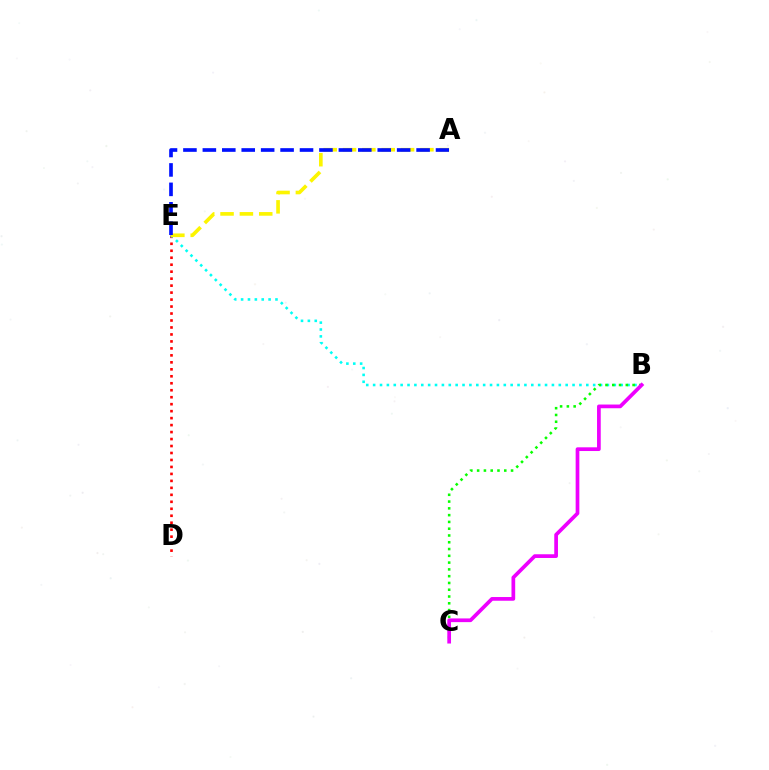{('D', 'E'): [{'color': '#ff0000', 'line_style': 'dotted', 'thickness': 1.89}], ('B', 'E'): [{'color': '#00fff6', 'line_style': 'dotted', 'thickness': 1.87}], ('A', 'E'): [{'color': '#fcf500', 'line_style': 'dashed', 'thickness': 2.63}, {'color': '#0010ff', 'line_style': 'dashed', 'thickness': 2.64}], ('B', 'C'): [{'color': '#08ff00', 'line_style': 'dotted', 'thickness': 1.84}, {'color': '#ee00ff', 'line_style': 'solid', 'thickness': 2.67}]}